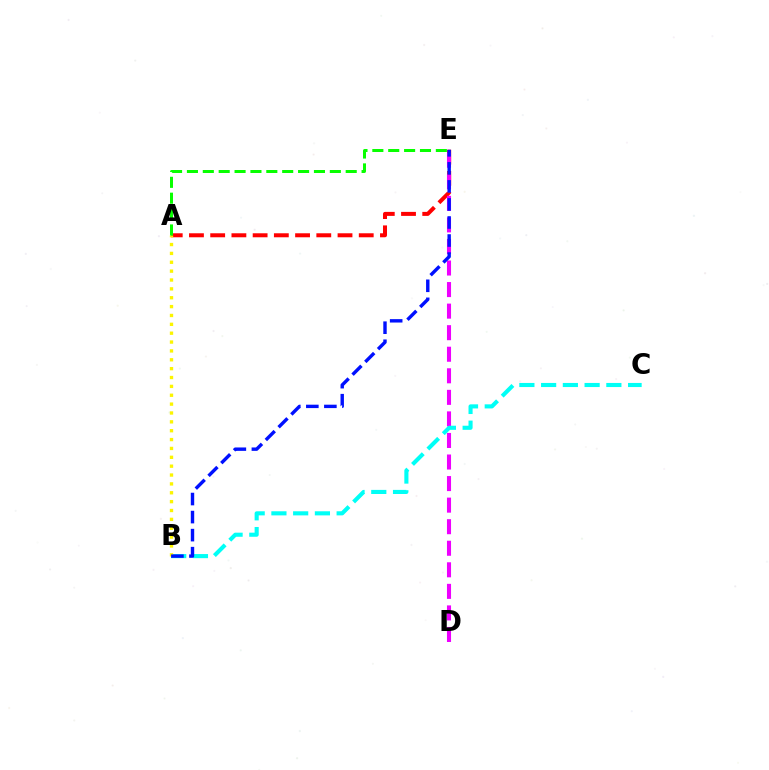{('A', 'E'): [{'color': '#ff0000', 'line_style': 'dashed', 'thickness': 2.88}, {'color': '#08ff00', 'line_style': 'dashed', 'thickness': 2.16}], ('D', 'E'): [{'color': '#ee00ff', 'line_style': 'dashed', 'thickness': 2.93}], ('B', 'C'): [{'color': '#00fff6', 'line_style': 'dashed', 'thickness': 2.95}], ('A', 'B'): [{'color': '#fcf500', 'line_style': 'dotted', 'thickness': 2.41}], ('B', 'E'): [{'color': '#0010ff', 'line_style': 'dashed', 'thickness': 2.45}]}